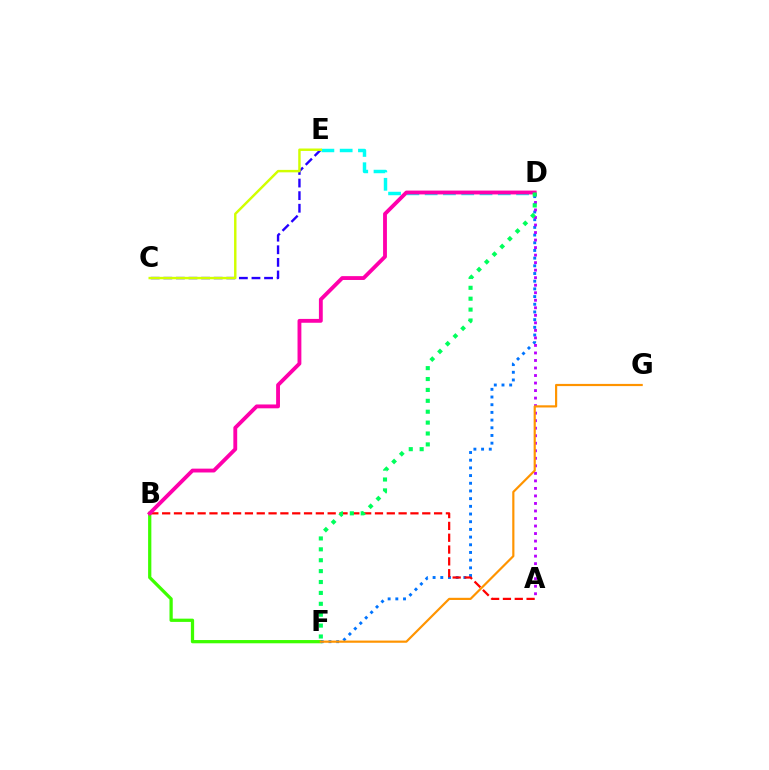{('B', 'F'): [{'color': '#3dff00', 'line_style': 'solid', 'thickness': 2.34}], ('D', 'F'): [{'color': '#0074ff', 'line_style': 'dotted', 'thickness': 2.09}, {'color': '#00ff5c', 'line_style': 'dotted', 'thickness': 2.96}], ('C', 'E'): [{'color': '#2500ff', 'line_style': 'dashed', 'thickness': 1.71}, {'color': '#d1ff00', 'line_style': 'solid', 'thickness': 1.76}], ('A', 'D'): [{'color': '#b900ff', 'line_style': 'dotted', 'thickness': 2.04}], ('A', 'B'): [{'color': '#ff0000', 'line_style': 'dashed', 'thickness': 1.61}], ('D', 'E'): [{'color': '#00fff6', 'line_style': 'dashed', 'thickness': 2.48}], ('B', 'D'): [{'color': '#ff00ac', 'line_style': 'solid', 'thickness': 2.77}], ('F', 'G'): [{'color': '#ff9400', 'line_style': 'solid', 'thickness': 1.57}]}